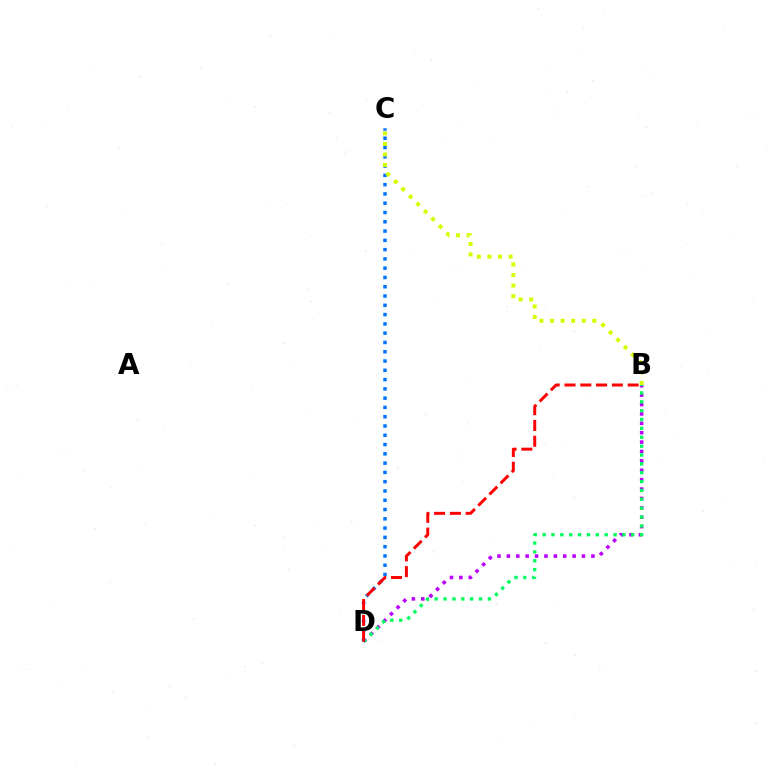{('B', 'D'): [{'color': '#b900ff', 'line_style': 'dotted', 'thickness': 2.55}, {'color': '#00ff5c', 'line_style': 'dotted', 'thickness': 2.41}, {'color': '#ff0000', 'line_style': 'dashed', 'thickness': 2.15}], ('C', 'D'): [{'color': '#0074ff', 'line_style': 'dotted', 'thickness': 2.52}], ('B', 'C'): [{'color': '#d1ff00', 'line_style': 'dotted', 'thickness': 2.87}]}